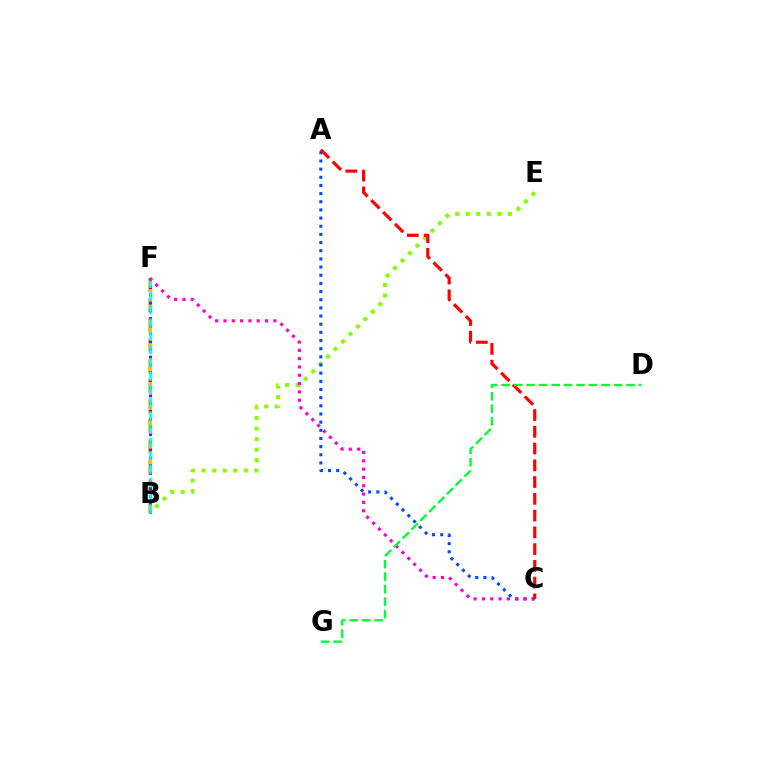{('B', 'F'): [{'color': '#ffbd00', 'line_style': 'dashed', 'thickness': 2.74}, {'color': '#7200ff', 'line_style': 'dotted', 'thickness': 2.1}, {'color': '#00fff6', 'line_style': 'dashed', 'thickness': 1.8}], ('B', 'E'): [{'color': '#84ff00', 'line_style': 'dotted', 'thickness': 2.87}], ('A', 'C'): [{'color': '#004bff', 'line_style': 'dotted', 'thickness': 2.22}, {'color': '#ff0000', 'line_style': 'dashed', 'thickness': 2.28}], ('C', 'F'): [{'color': '#ff00cf', 'line_style': 'dotted', 'thickness': 2.26}], ('D', 'G'): [{'color': '#00ff39', 'line_style': 'dashed', 'thickness': 1.7}]}